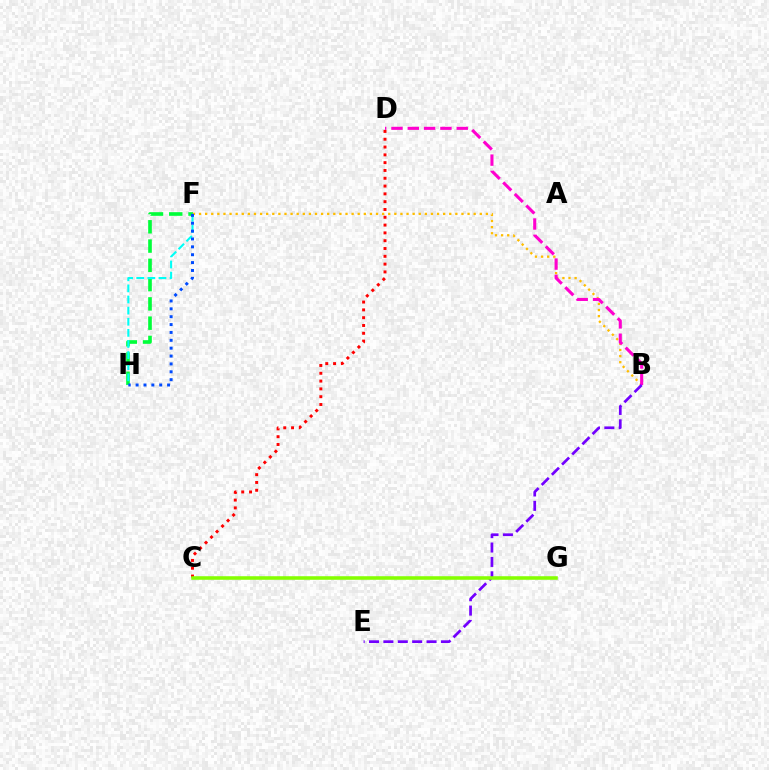{('F', 'H'): [{'color': '#00ff39', 'line_style': 'dashed', 'thickness': 2.62}, {'color': '#00fff6', 'line_style': 'dashed', 'thickness': 1.51}, {'color': '#004bff', 'line_style': 'dotted', 'thickness': 2.14}], ('B', 'F'): [{'color': '#ffbd00', 'line_style': 'dotted', 'thickness': 1.66}], ('B', 'D'): [{'color': '#ff00cf', 'line_style': 'dashed', 'thickness': 2.22}], ('C', 'D'): [{'color': '#ff0000', 'line_style': 'dotted', 'thickness': 2.12}], ('B', 'E'): [{'color': '#7200ff', 'line_style': 'dashed', 'thickness': 1.95}], ('C', 'G'): [{'color': '#84ff00', 'line_style': 'solid', 'thickness': 2.56}]}